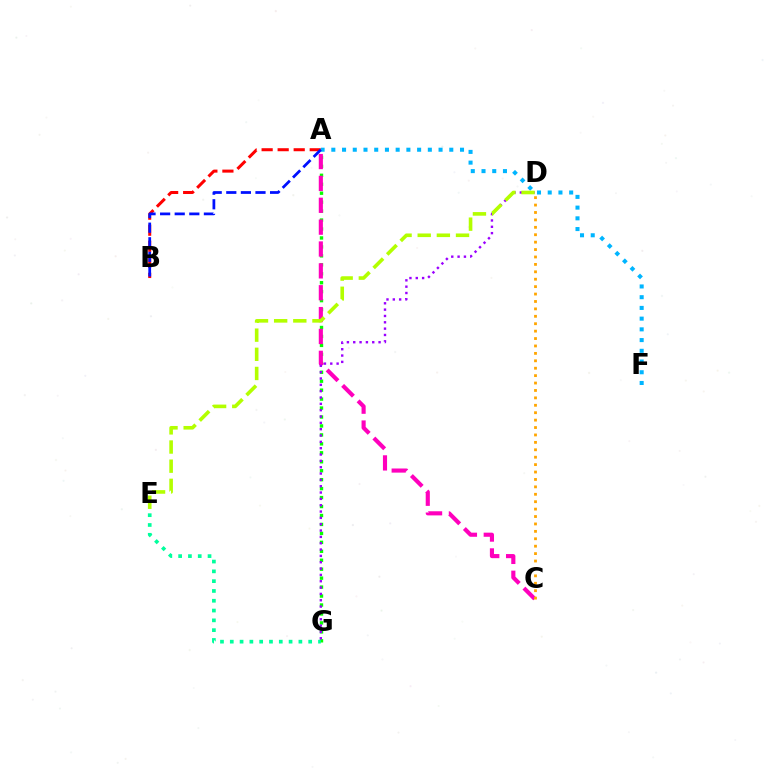{('A', 'G'): [{'color': '#08ff00', 'line_style': 'dotted', 'thickness': 2.43}], ('A', 'B'): [{'color': '#ff0000', 'line_style': 'dashed', 'thickness': 2.18}, {'color': '#0010ff', 'line_style': 'dashed', 'thickness': 1.98}], ('A', 'C'): [{'color': '#ff00bd', 'line_style': 'dashed', 'thickness': 2.97}], ('A', 'F'): [{'color': '#00b5ff', 'line_style': 'dotted', 'thickness': 2.91}], ('D', 'G'): [{'color': '#9b00ff', 'line_style': 'dotted', 'thickness': 1.72}], ('D', 'E'): [{'color': '#b3ff00', 'line_style': 'dashed', 'thickness': 2.6}], ('E', 'G'): [{'color': '#00ff9d', 'line_style': 'dotted', 'thickness': 2.66}], ('C', 'D'): [{'color': '#ffa500', 'line_style': 'dotted', 'thickness': 2.01}]}